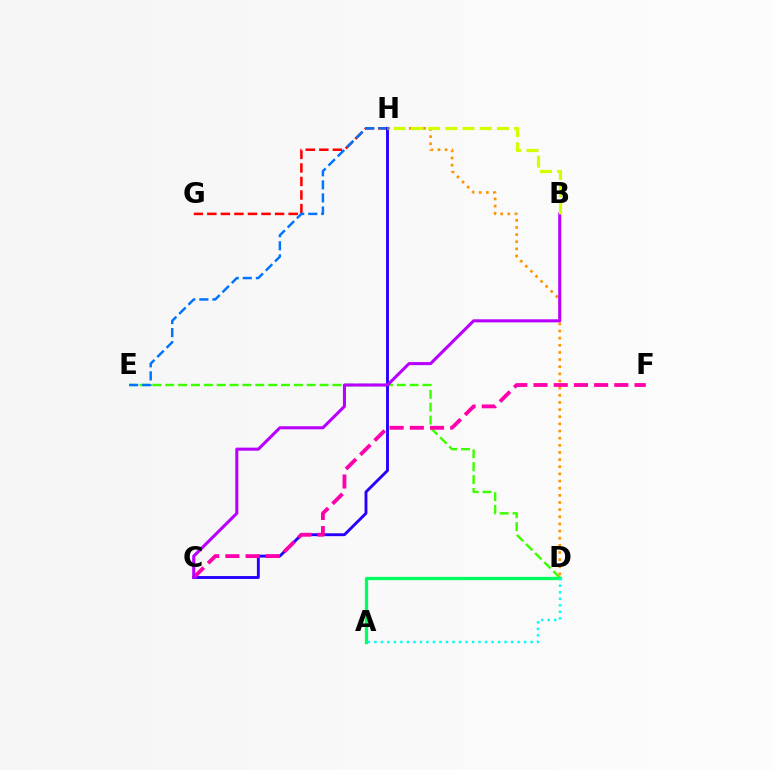{('G', 'H'): [{'color': '#ff0000', 'line_style': 'dashed', 'thickness': 1.84}], ('D', 'E'): [{'color': '#3dff00', 'line_style': 'dashed', 'thickness': 1.75}], ('D', 'H'): [{'color': '#ff9400', 'line_style': 'dotted', 'thickness': 1.94}], ('E', 'H'): [{'color': '#0074ff', 'line_style': 'dashed', 'thickness': 1.77}], ('A', 'D'): [{'color': '#00ff5c', 'line_style': 'solid', 'thickness': 2.36}, {'color': '#00fff6', 'line_style': 'dotted', 'thickness': 1.77}], ('C', 'H'): [{'color': '#2500ff', 'line_style': 'solid', 'thickness': 2.07}], ('C', 'F'): [{'color': '#ff00ac', 'line_style': 'dashed', 'thickness': 2.74}], ('B', 'C'): [{'color': '#b900ff', 'line_style': 'solid', 'thickness': 2.21}], ('B', 'H'): [{'color': '#d1ff00', 'line_style': 'dashed', 'thickness': 2.34}]}